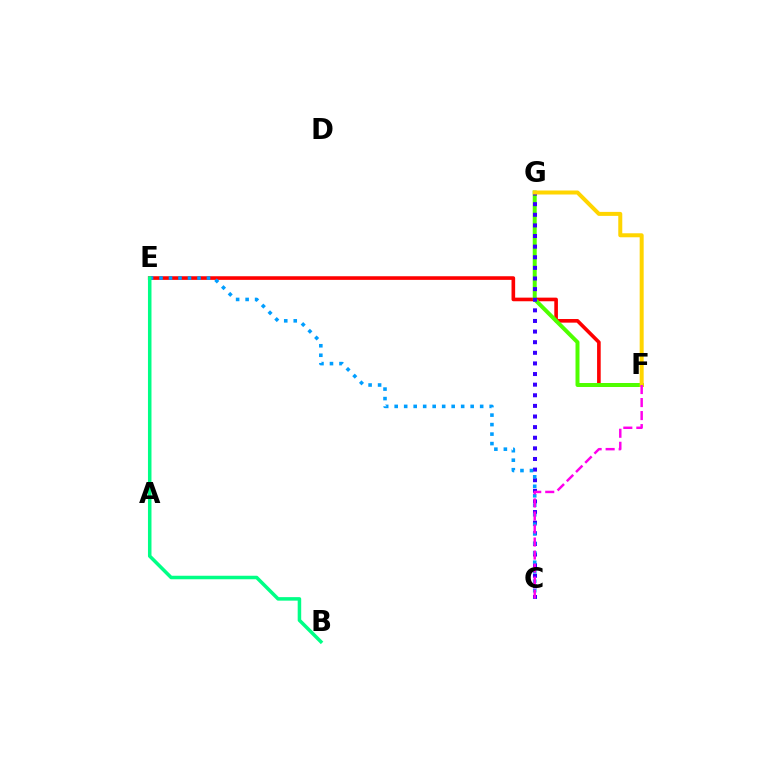{('E', 'F'): [{'color': '#ff0000', 'line_style': 'solid', 'thickness': 2.61}], ('F', 'G'): [{'color': '#4fff00', 'line_style': 'solid', 'thickness': 2.86}, {'color': '#ffd500', 'line_style': 'solid', 'thickness': 2.88}], ('C', 'G'): [{'color': '#3700ff', 'line_style': 'dotted', 'thickness': 2.88}], ('C', 'E'): [{'color': '#009eff', 'line_style': 'dotted', 'thickness': 2.58}], ('C', 'F'): [{'color': '#ff00ed', 'line_style': 'dashed', 'thickness': 1.77}], ('B', 'E'): [{'color': '#00ff86', 'line_style': 'solid', 'thickness': 2.53}]}